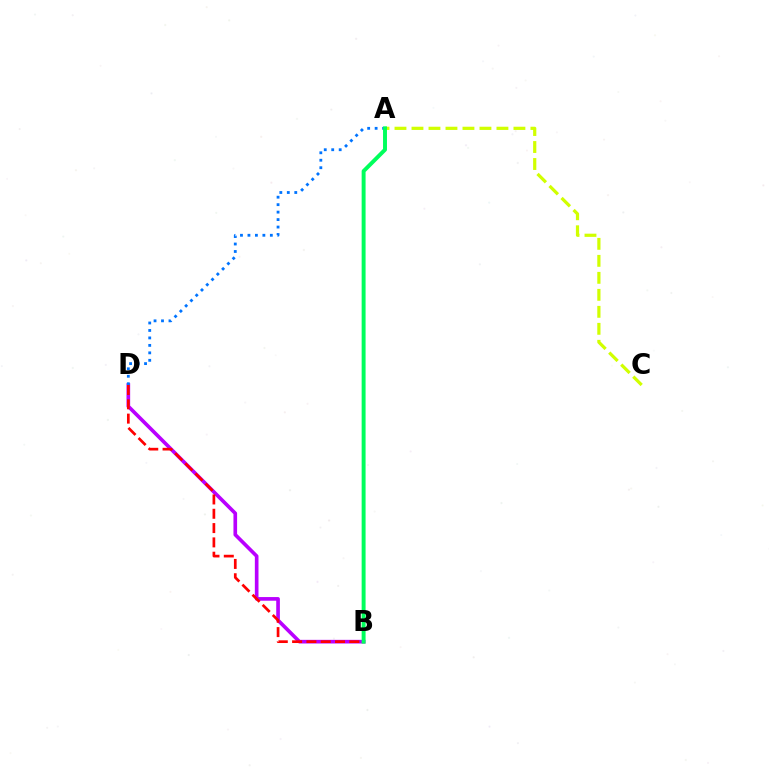{('A', 'C'): [{'color': '#d1ff00', 'line_style': 'dashed', 'thickness': 2.31}], ('B', 'D'): [{'color': '#b900ff', 'line_style': 'solid', 'thickness': 2.63}, {'color': '#ff0000', 'line_style': 'dashed', 'thickness': 1.94}], ('A', 'D'): [{'color': '#0074ff', 'line_style': 'dotted', 'thickness': 2.03}], ('A', 'B'): [{'color': '#00ff5c', 'line_style': 'solid', 'thickness': 2.83}]}